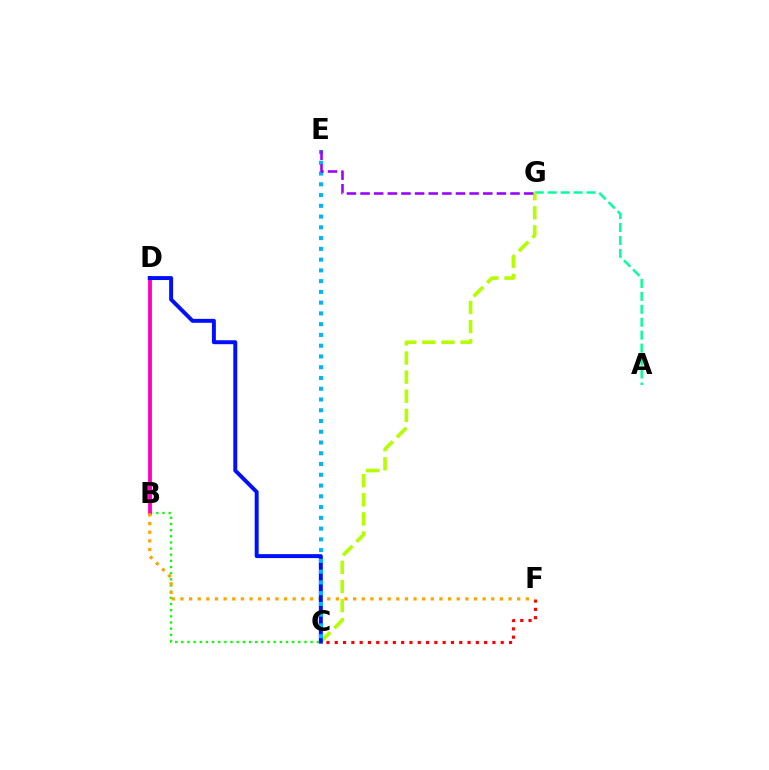{('B', 'C'): [{'color': '#08ff00', 'line_style': 'dotted', 'thickness': 1.67}], ('B', 'D'): [{'color': '#ff00bd', 'line_style': 'solid', 'thickness': 2.74}], ('A', 'G'): [{'color': '#00ff9d', 'line_style': 'dashed', 'thickness': 1.76}], ('C', 'F'): [{'color': '#ff0000', 'line_style': 'dotted', 'thickness': 2.25}], ('C', 'G'): [{'color': '#b3ff00', 'line_style': 'dashed', 'thickness': 2.6}], ('B', 'F'): [{'color': '#ffa500', 'line_style': 'dotted', 'thickness': 2.35}], ('C', 'D'): [{'color': '#0010ff', 'line_style': 'solid', 'thickness': 2.84}], ('C', 'E'): [{'color': '#00b5ff', 'line_style': 'dotted', 'thickness': 2.92}], ('E', 'G'): [{'color': '#9b00ff', 'line_style': 'dashed', 'thickness': 1.85}]}